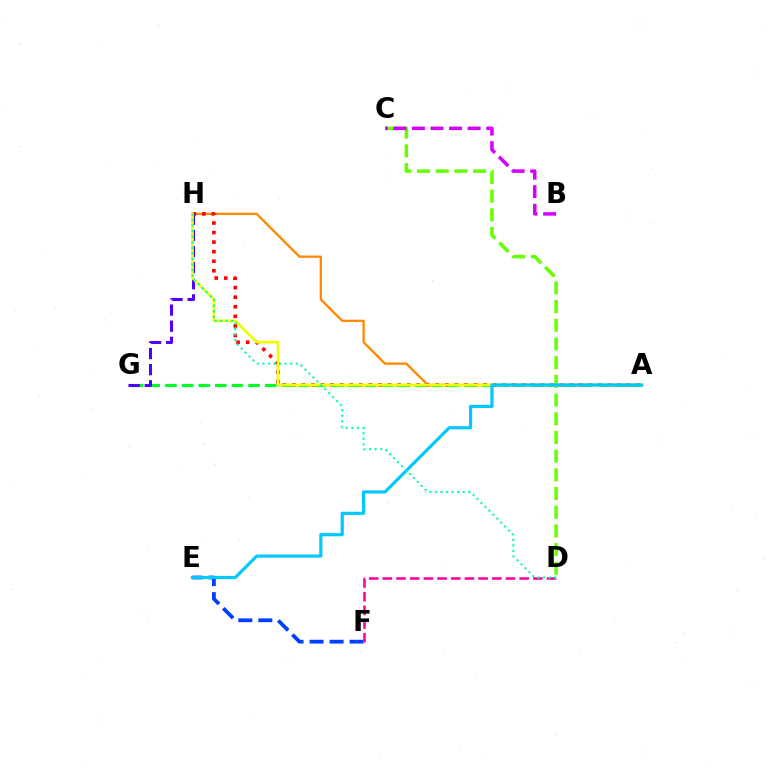{('E', 'F'): [{'color': '#003fff', 'line_style': 'dashed', 'thickness': 2.72}], ('A', 'H'): [{'color': '#ff8800', 'line_style': 'solid', 'thickness': 1.66}, {'color': '#ff0000', 'line_style': 'dotted', 'thickness': 2.6}, {'color': '#eeff00', 'line_style': 'solid', 'thickness': 1.93}], ('D', 'F'): [{'color': '#ff00a0', 'line_style': 'dashed', 'thickness': 1.86}], ('A', 'G'): [{'color': '#00ff27', 'line_style': 'dashed', 'thickness': 2.26}], ('G', 'H'): [{'color': '#4f00ff', 'line_style': 'dashed', 'thickness': 2.19}], ('C', 'D'): [{'color': '#66ff00', 'line_style': 'dashed', 'thickness': 2.54}], ('A', 'E'): [{'color': '#00c7ff', 'line_style': 'solid', 'thickness': 2.28}], ('B', 'C'): [{'color': '#d600ff', 'line_style': 'dashed', 'thickness': 2.52}], ('D', 'H'): [{'color': '#00ffaf', 'line_style': 'dotted', 'thickness': 1.51}]}